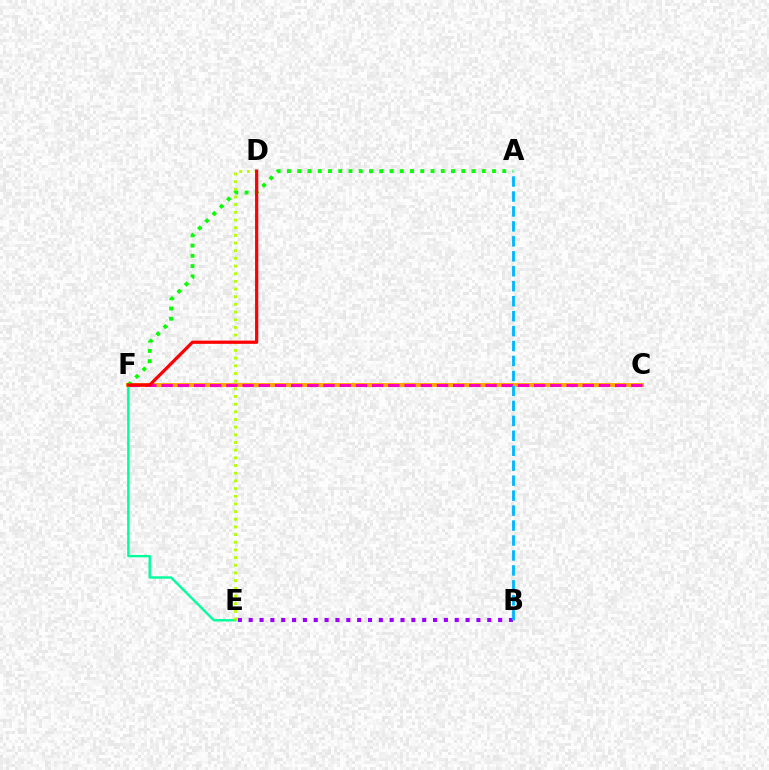{('C', 'F'): [{'color': '#0010ff', 'line_style': 'dotted', 'thickness': 1.66}, {'color': '#ffa500', 'line_style': 'solid', 'thickness': 2.8}, {'color': '#ff00bd', 'line_style': 'dashed', 'thickness': 2.2}], ('E', 'F'): [{'color': '#00ff9d', 'line_style': 'solid', 'thickness': 1.73}], ('B', 'E'): [{'color': '#9b00ff', 'line_style': 'dotted', 'thickness': 2.95}], ('D', 'E'): [{'color': '#b3ff00', 'line_style': 'dotted', 'thickness': 2.08}], ('A', 'F'): [{'color': '#08ff00', 'line_style': 'dotted', 'thickness': 2.79}], ('A', 'B'): [{'color': '#00b5ff', 'line_style': 'dashed', 'thickness': 2.03}], ('D', 'F'): [{'color': '#ff0000', 'line_style': 'solid', 'thickness': 2.32}]}